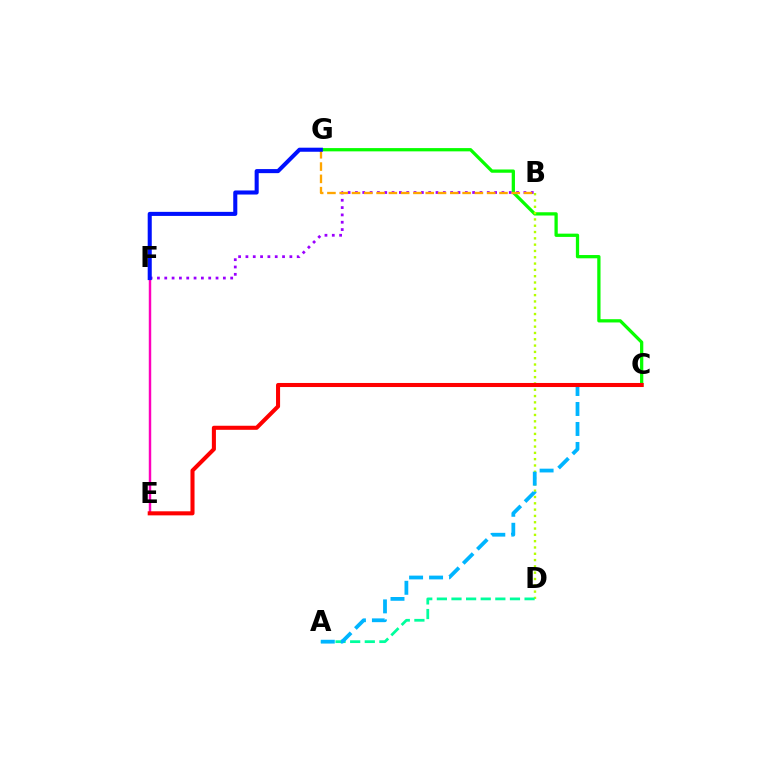{('C', 'G'): [{'color': '#08ff00', 'line_style': 'solid', 'thickness': 2.35}], ('B', 'D'): [{'color': '#b3ff00', 'line_style': 'dotted', 'thickness': 1.71}], ('B', 'F'): [{'color': '#9b00ff', 'line_style': 'dotted', 'thickness': 1.99}], ('A', 'D'): [{'color': '#00ff9d', 'line_style': 'dashed', 'thickness': 1.99}], ('E', 'F'): [{'color': '#ff00bd', 'line_style': 'solid', 'thickness': 1.77}], ('A', 'C'): [{'color': '#00b5ff', 'line_style': 'dashed', 'thickness': 2.72}], ('B', 'G'): [{'color': '#ffa500', 'line_style': 'dashed', 'thickness': 1.67}], ('F', 'G'): [{'color': '#0010ff', 'line_style': 'solid', 'thickness': 2.93}], ('C', 'E'): [{'color': '#ff0000', 'line_style': 'solid', 'thickness': 2.92}]}